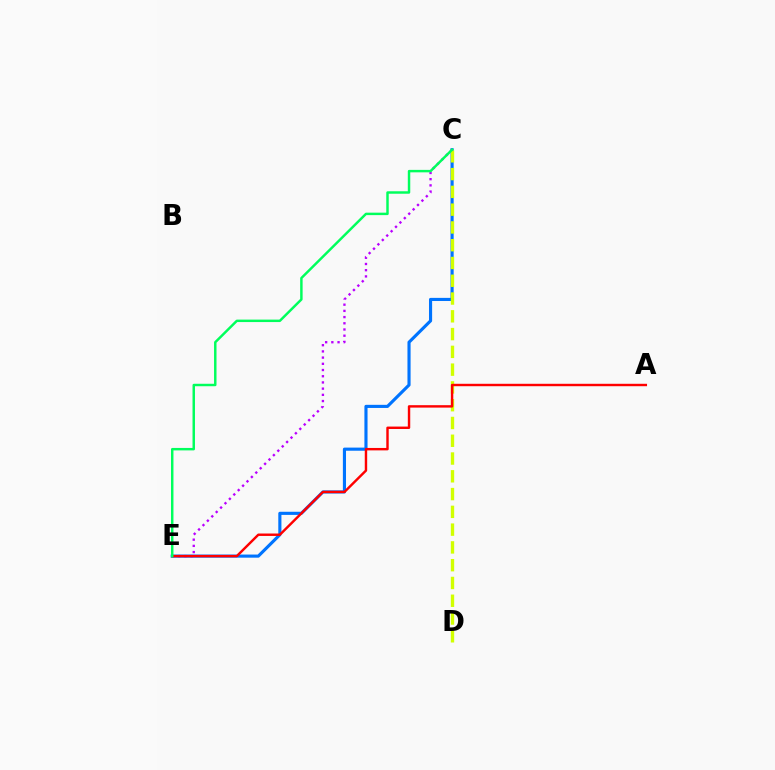{('C', 'E'): [{'color': '#0074ff', 'line_style': 'solid', 'thickness': 2.25}, {'color': '#b900ff', 'line_style': 'dotted', 'thickness': 1.69}, {'color': '#00ff5c', 'line_style': 'solid', 'thickness': 1.77}], ('C', 'D'): [{'color': '#d1ff00', 'line_style': 'dashed', 'thickness': 2.41}], ('A', 'E'): [{'color': '#ff0000', 'line_style': 'solid', 'thickness': 1.74}]}